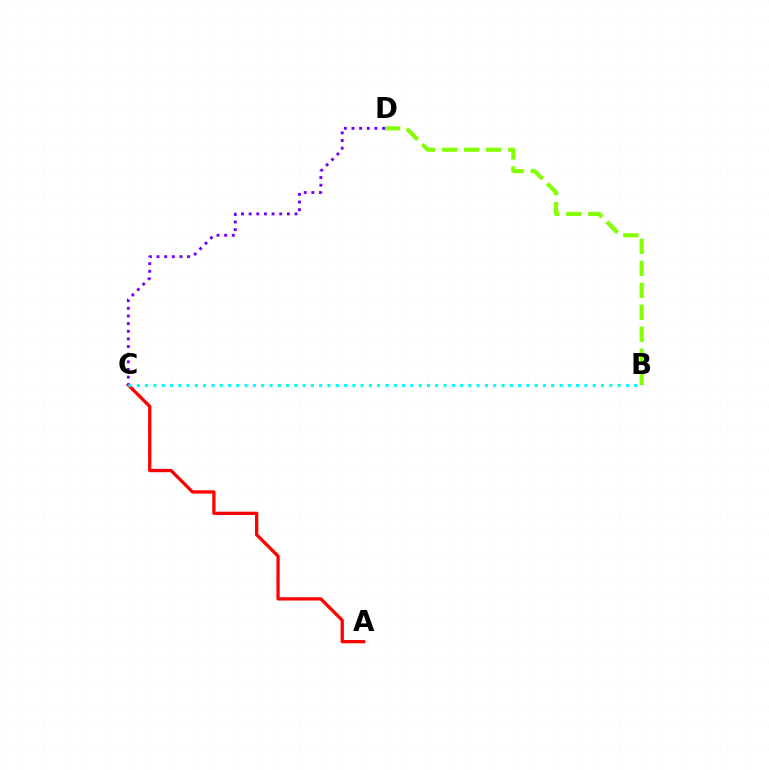{('A', 'C'): [{'color': '#ff0000', 'line_style': 'solid', 'thickness': 2.37}], ('C', 'D'): [{'color': '#7200ff', 'line_style': 'dotted', 'thickness': 2.08}], ('B', 'D'): [{'color': '#84ff00', 'line_style': 'dashed', 'thickness': 2.98}], ('B', 'C'): [{'color': '#00fff6', 'line_style': 'dotted', 'thickness': 2.25}]}